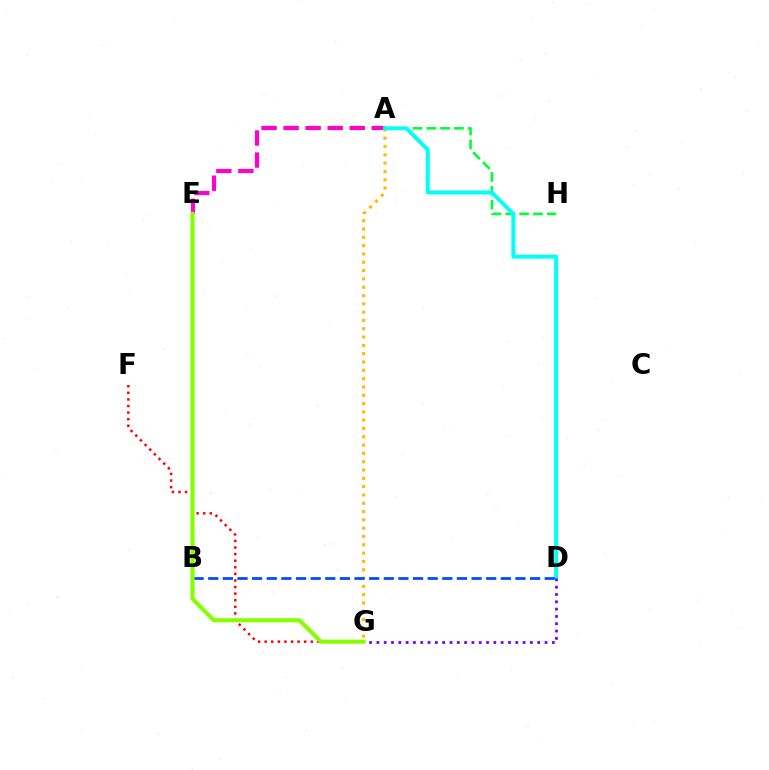{('F', 'G'): [{'color': '#ff0000', 'line_style': 'dotted', 'thickness': 1.79}], ('A', 'H'): [{'color': '#00ff39', 'line_style': 'dashed', 'thickness': 1.88}], ('A', 'G'): [{'color': '#ffbd00', 'line_style': 'dotted', 'thickness': 2.26}], ('A', 'E'): [{'color': '#ff00cf', 'line_style': 'dashed', 'thickness': 3.0}], ('A', 'D'): [{'color': '#00fff6', 'line_style': 'solid', 'thickness': 2.84}], ('B', 'D'): [{'color': '#004bff', 'line_style': 'dashed', 'thickness': 1.99}], ('D', 'G'): [{'color': '#7200ff', 'line_style': 'dotted', 'thickness': 1.99}], ('E', 'G'): [{'color': '#84ff00', 'line_style': 'solid', 'thickness': 2.95}]}